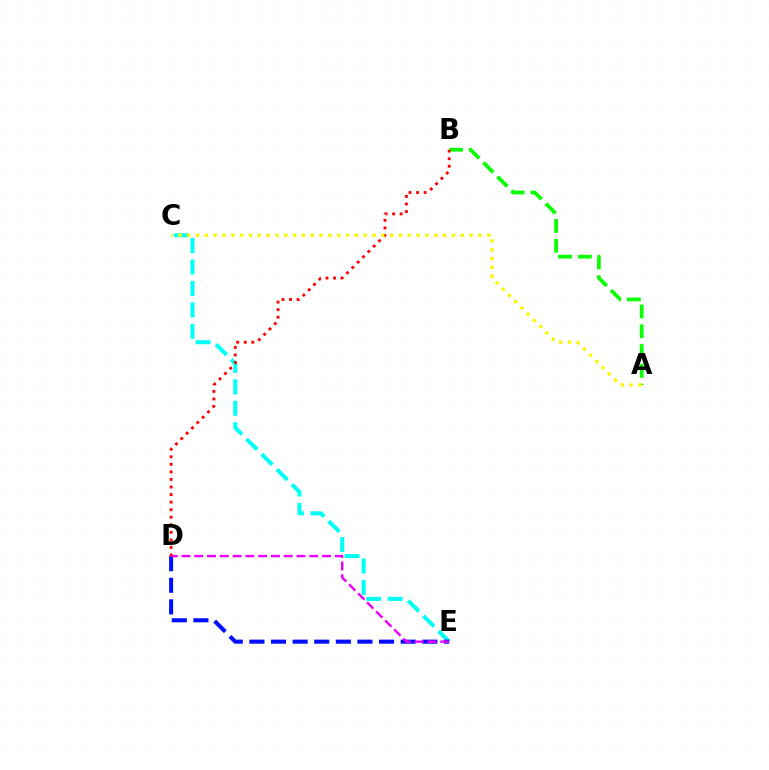{('C', 'E'): [{'color': '#00fff6', 'line_style': 'dashed', 'thickness': 2.91}], ('D', 'E'): [{'color': '#0010ff', 'line_style': 'dashed', 'thickness': 2.94}, {'color': '#ee00ff', 'line_style': 'dashed', 'thickness': 1.74}], ('A', 'B'): [{'color': '#08ff00', 'line_style': 'dashed', 'thickness': 2.69}], ('B', 'D'): [{'color': '#ff0000', 'line_style': 'dotted', 'thickness': 2.05}], ('A', 'C'): [{'color': '#fcf500', 'line_style': 'dotted', 'thickness': 2.4}]}